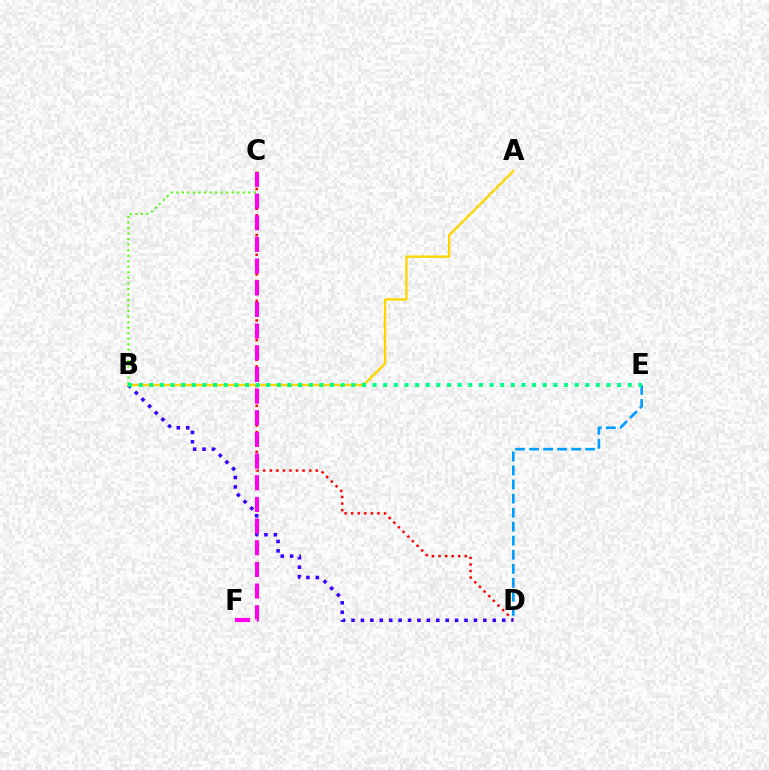{('D', 'E'): [{'color': '#009eff', 'line_style': 'dashed', 'thickness': 1.91}], ('B', 'C'): [{'color': '#4fff00', 'line_style': 'dotted', 'thickness': 1.5}], ('C', 'D'): [{'color': '#ff0000', 'line_style': 'dotted', 'thickness': 1.78}], ('B', 'D'): [{'color': '#3700ff', 'line_style': 'dotted', 'thickness': 2.56}], ('C', 'F'): [{'color': '#ff00ed', 'line_style': 'dashed', 'thickness': 2.94}], ('A', 'B'): [{'color': '#ffd500', 'line_style': 'solid', 'thickness': 1.7}], ('B', 'E'): [{'color': '#00ff86', 'line_style': 'dotted', 'thickness': 2.89}]}